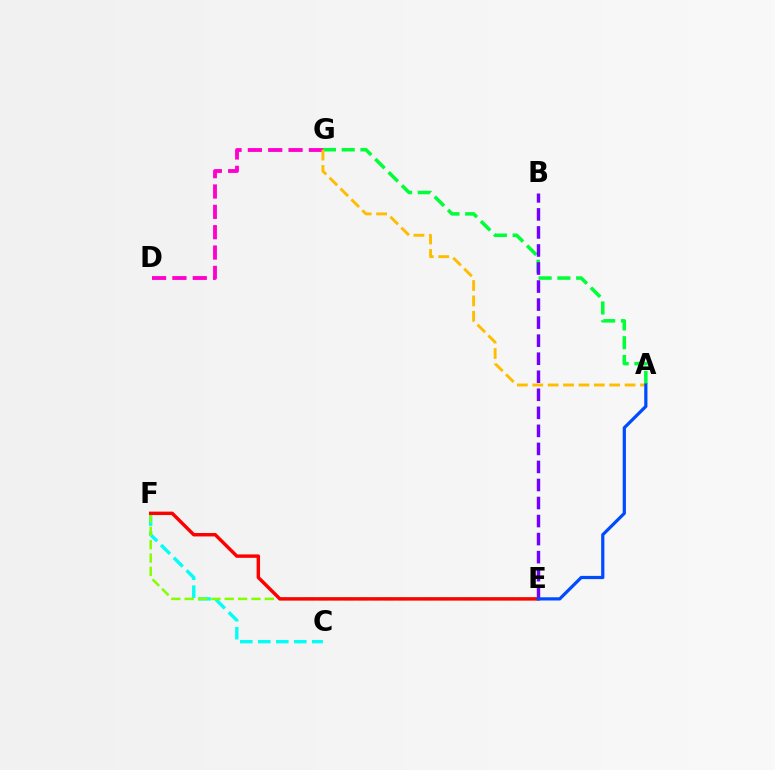{('C', 'F'): [{'color': '#00fff6', 'line_style': 'dashed', 'thickness': 2.44}], ('A', 'G'): [{'color': '#00ff39', 'line_style': 'dashed', 'thickness': 2.55}, {'color': '#ffbd00', 'line_style': 'dashed', 'thickness': 2.09}], ('B', 'E'): [{'color': '#7200ff', 'line_style': 'dashed', 'thickness': 2.45}], ('E', 'F'): [{'color': '#84ff00', 'line_style': 'dashed', 'thickness': 1.81}, {'color': '#ff0000', 'line_style': 'solid', 'thickness': 2.47}], ('D', 'G'): [{'color': '#ff00cf', 'line_style': 'dashed', 'thickness': 2.76}], ('A', 'E'): [{'color': '#004bff', 'line_style': 'solid', 'thickness': 2.31}]}